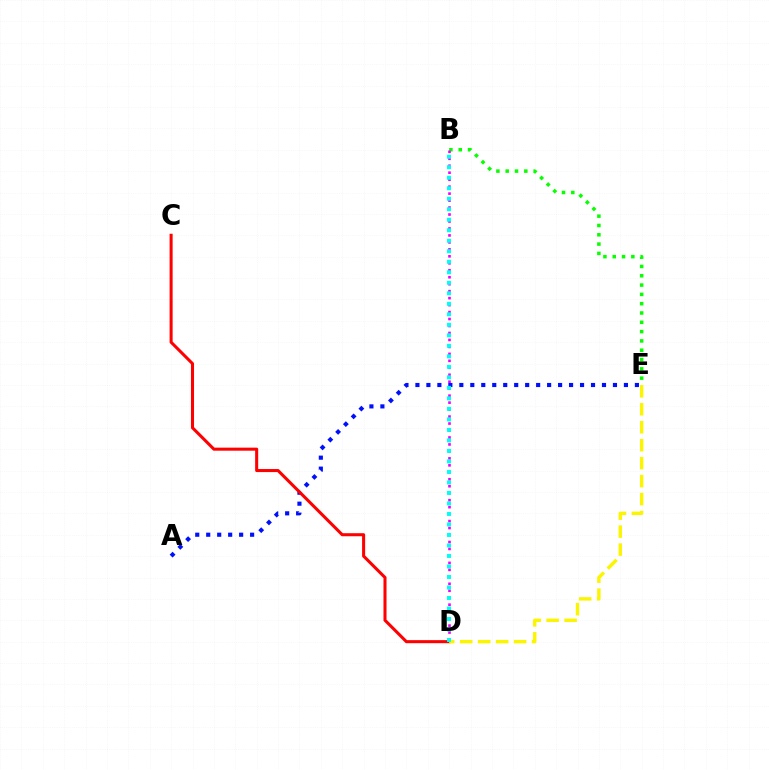{('B', 'E'): [{'color': '#08ff00', 'line_style': 'dotted', 'thickness': 2.53}], ('A', 'E'): [{'color': '#0010ff', 'line_style': 'dotted', 'thickness': 2.98}], ('C', 'D'): [{'color': '#ff0000', 'line_style': 'solid', 'thickness': 2.19}], ('B', 'D'): [{'color': '#ee00ff', 'line_style': 'dotted', 'thickness': 1.89}, {'color': '#00fff6', 'line_style': 'dotted', 'thickness': 2.85}], ('D', 'E'): [{'color': '#fcf500', 'line_style': 'dashed', 'thickness': 2.44}]}